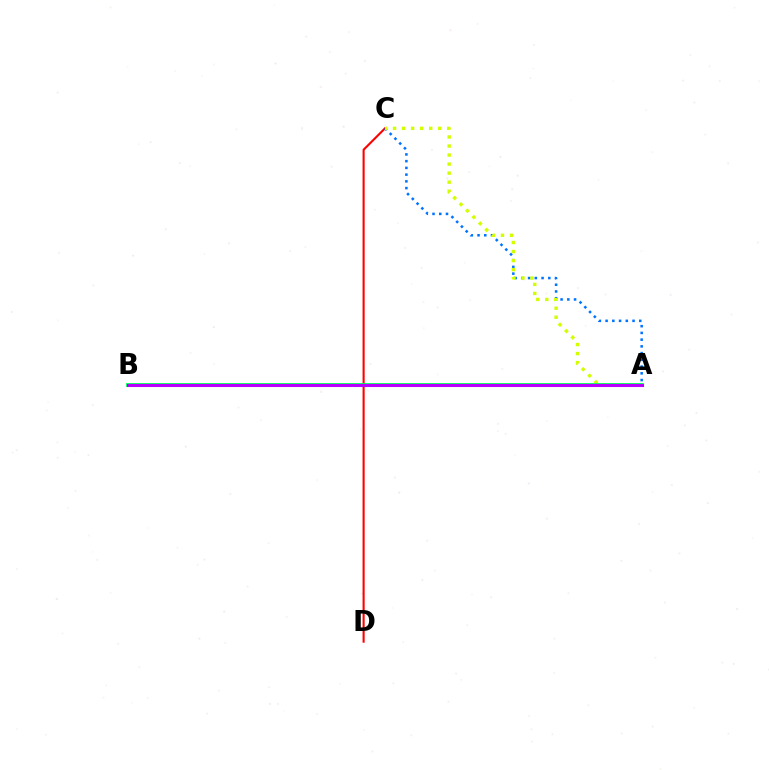{('C', 'D'): [{'color': '#ff0000', 'line_style': 'solid', 'thickness': 1.5}], ('A', 'C'): [{'color': '#0074ff', 'line_style': 'dotted', 'thickness': 1.83}, {'color': '#d1ff00', 'line_style': 'dotted', 'thickness': 2.46}], ('A', 'B'): [{'color': '#00ff5c', 'line_style': 'solid', 'thickness': 2.75}, {'color': '#b900ff', 'line_style': 'solid', 'thickness': 2.2}]}